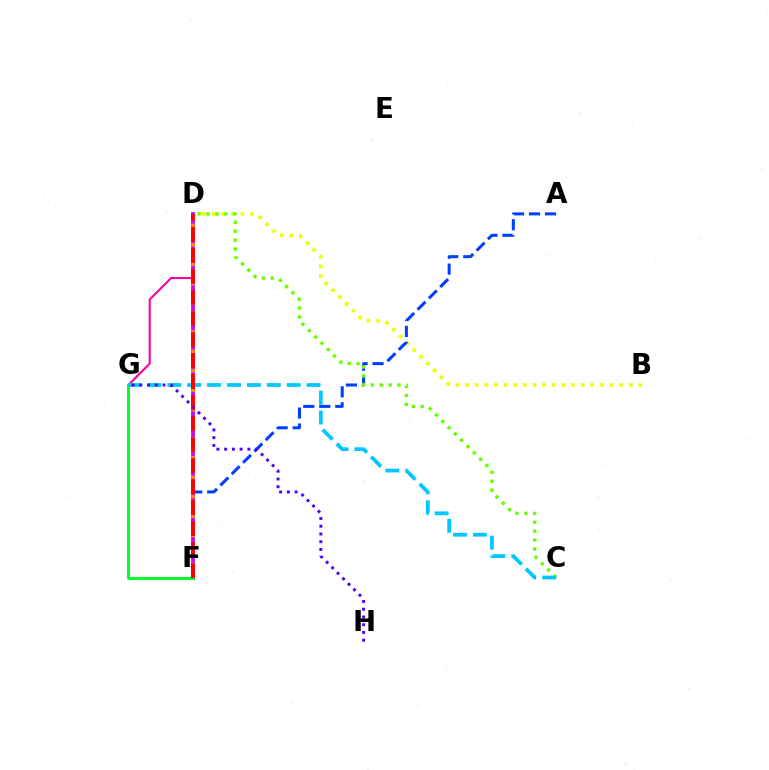{('B', 'D'): [{'color': '#eeff00', 'line_style': 'dotted', 'thickness': 2.61}], ('A', 'F'): [{'color': '#003fff', 'line_style': 'dashed', 'thickness': 2.17}], ('D', 'F'): [{'color': '#00ffaf', 'line_style': 'solid', 'thickness': 2.94}, {'color': '#d600ff', 'line_style': 'solid', 'thickness': 2.59}, {'color': '#ff8800', 'line_style': 'dotted', 'thickness': 2.63}, {'color': '#ff0000', 'line_style': 'dashed', 'thickness': 2.85}], ('D', 'G'): [{'color': '#ff00a0', 'line_style': 'solid', 'thickness': 1.51}], ('C', 'D'): [{'color': '#66ff00', 'line_style': 'dotted', 'thickness': 2.42}], ('F', 'G'): [{'color': '#00ff27', 'line_style': 'solid', 'thickness': 2.08}], ('C', 'G'): [{'color': '#00c7ff', 'line_style': 'dashed', 'thickness': 2.7}], ('G', 'H'): [{'color': '#4f00ff', 'line_style': 'dotted', 'thickness': 2.1}]}